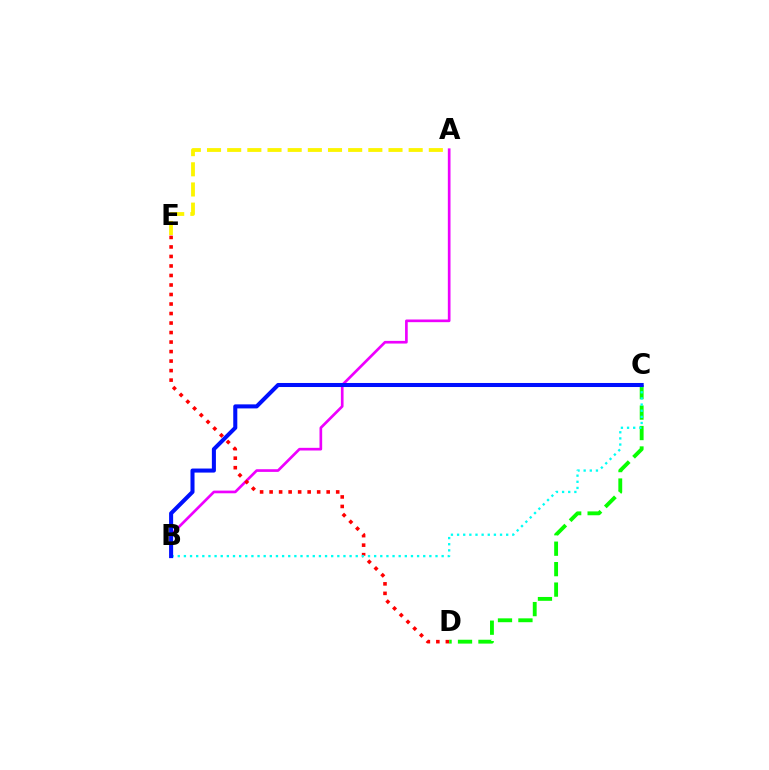{('A', 'B'): [{'color': '#ee00ff', 'line_style': 'solid', 'thickness': 1.92}], ('D', 'E'): [{'color': '#ff0000', 'line_style': 'dotted', 'thickness': 2.58}], ('C', 'D'): [{'color': '#08ff00', 'line_style': 'dashed', 'thickness': 2.78}], ('A', 'E'): [{'color': '#fcf500', 'line_style': 'dashed', 'thickness': 2.74}], ('B', 'C'): [{'color': '#00fff6', 'line_style': 'dotted', 'thickness': 1.67}, {'color': '#0010ff', 'line_style': 'solid', 'thickness': 2.91}]}